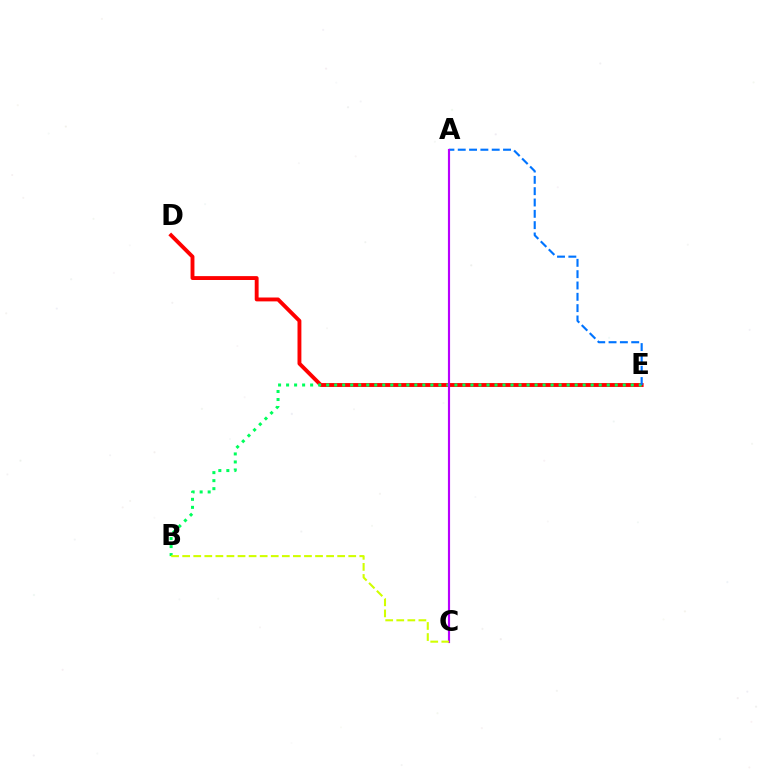{('D', 'E'): [{'color': '#ff0000', 'line_style': 'solid', 'thickness': 2.79}], ('B', 'E'): [{'color': '#00ff5c', 'line_style': 'dotted', 'thickness': 2.18}], ('A', 'E'): [{'color': '#0074ff', 'line_style': 'dashed', 'thickness': 1.54}], ('A', 'C'): [{'color': '#b900ff', 'line_style': 'solid', 'thickness': 1.55}], ('B', 'C'): [{'color': '#d1ff00', 'line_style': 'dashed', 'thickness': 1.5}]}